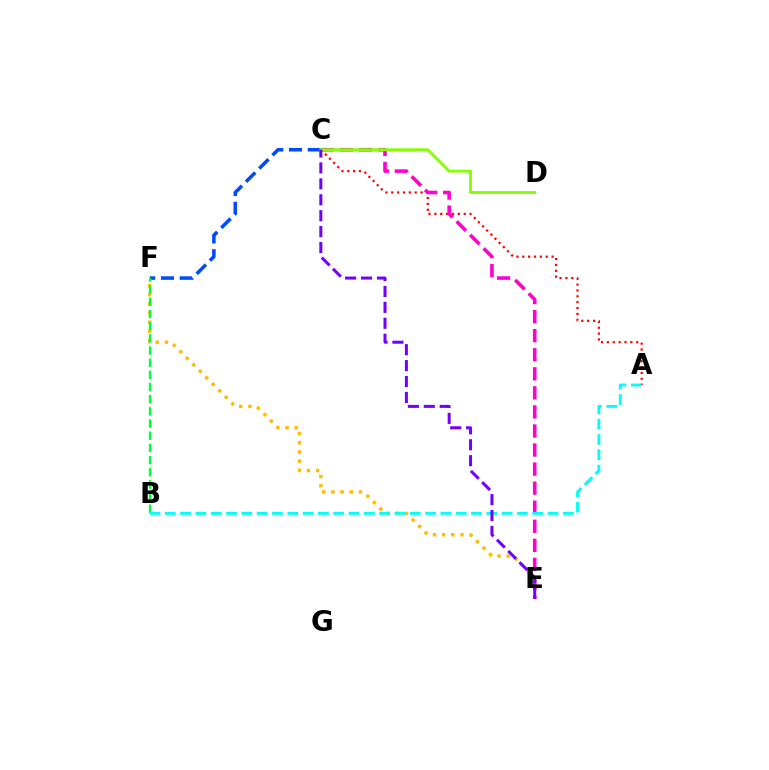{('E', 'F'): [{'color': '#ffbd00', 'line_style': 'dotted', 'thickness': 2.49}], ('A', 'C'): [{'color': '#ff0000', 'line_style': 'dotted', 'thickness': 1.59}], ('C', 'F'): [{'color': '#004bff', 'line_style': 'dashed', 'thickness': 2.55}], ('B', 'F'): [{'color': '#00ff39', 'line_style': 'dashed', 'thickness': 1.65}], ('C', 'E'): [{'color': '#ff00cf', 'line_style': 'dashed', 'thickness': 2.59}, {'color': '#7200ff', 'line_style': 'dashed', 'thickness': 2.16}], ('C', 'D'): [{'color': '#84ff00', 'line_style': 'solid', 'thickness': 2.05}], ('A', 'B'): [{'color': '#00fff6', 'line_style': 'dashed', 'thickness': 2.08}]}